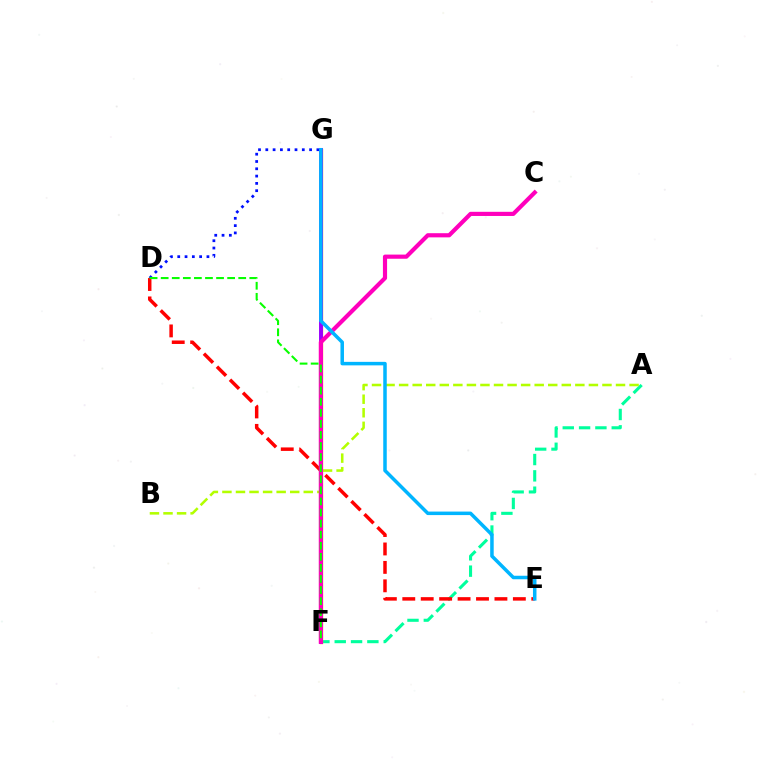{('A', 'F'): [{'color': '#00ff9d', 'line_style': 'dashed', 'thickness': 2.22}], ('F', 'G'): [{'color': '#ffa500', 'line_style': 'solid', 'thickness': 2.4}, {'color': '#9b00ff', 'line_style': 'solid', 'thickness': 2.83}], ('A', 'B'): [{'color': '#b3ff00', 'line_style': 'dashed', 'thickness': 1.84}], ('D', 'G'): [{'color': '#0010ff', 'line_style': 'dotted', 'thickness': 1.98}], ('D', 'E'): [{'color': '#ff0000', 'line_style': 'dashed', 'thickness': 2.5}], ('C', 'F'): [{'color': '#ff00bd', 'line_style': 'solid', 'thickness': 2.99}], ('D', 'F'): [{'color': '#08ff00', 'line_style': 'dashed', 'thickness': 1.5}], ('E', 'G'): [{'color': '#00b5ff', 'line_style': 'solid', 'thickness': 2.53}]}